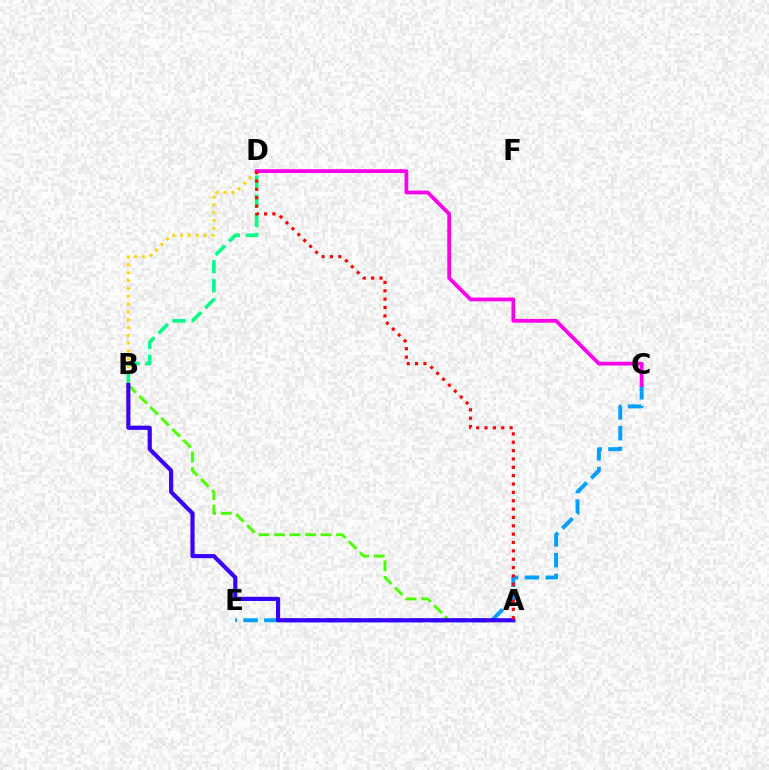{('B', 'D'): [{'color': '#ffd500', 'line_style': 'dotted', 'thickness': 2.13}, {'color': '#00ff86', 'line_style': 'dashed', 'thickness': 2.6}], ('C', 'E'): [{'color': '#009eff', 'line_style': 'dashed', 'thickness': 2.82}], ('A', 'B'): [{'color': '#4fff00', 'line_style': 'dashed', 'thickness': 2.11}, {'color': '#3700ff', 'line_style': 'solid', 'thickness': 2.99}], ('C', 'D'): [{'color': '#ff00ed', 'line_style': 'solid', 'thickness': 2.72}], ('A', 'D'): [{'color': '#ff0000', 'line_style': 'dotted', 'thickness': 2.27}]}